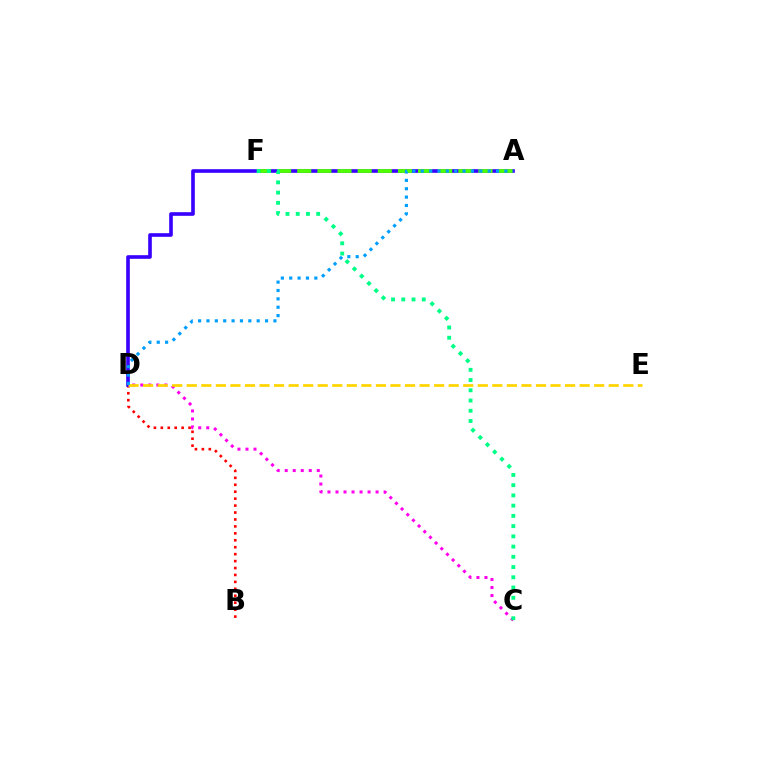{('B', 'D'): [{'color': '#ff0000', 'line_style': 'dotted', 'thickness': 1.88}], ('C', 'D'): [{'color': '#ff00ed', 'line_style': 'dotted', 'thickness': 2.18}], ('A', 'D'): [{'color': '#3700ff', 'line_style': 'solid', 'thickness': 2.61}, {'color': '#009eff', 'line_style': 'dotted', 'thickness': 2.27}], ('D', 'E'): [{'color': '#ffd500', 'line_style': 'dashed', 'thickness': 1.98}], ('A', 'F'): [{'color': '#4fff00', 'line_style': 'dashed', 'thickness': 2.73}], ('C', 'F'): [{'color': '#00ff86', 'line_style': 'dotted', 'thickness': 2.78}]}